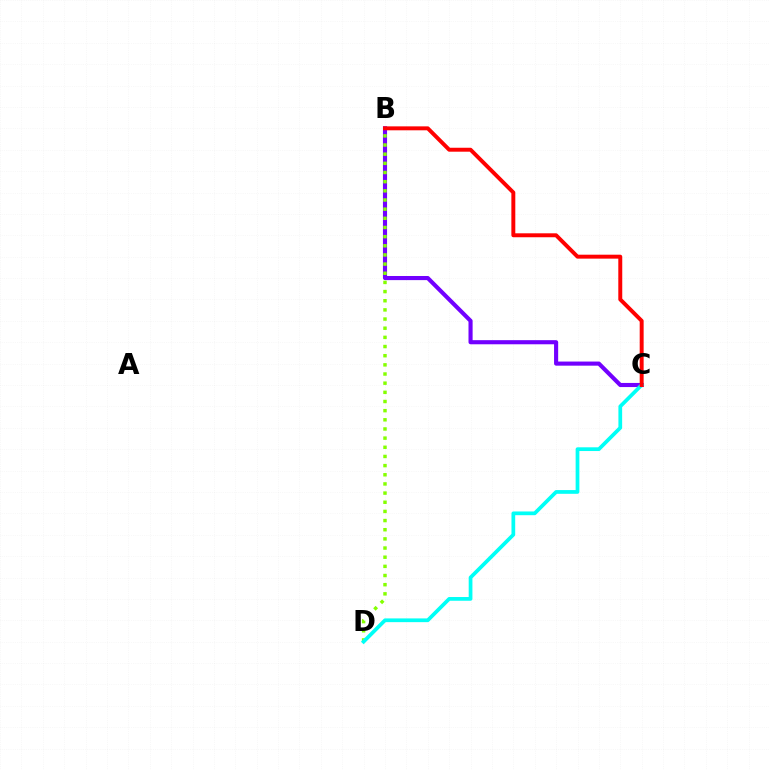{('B', 'C'): [{'color': '#7200ff', 'line_style': 'solid', 'thickness': 2.96}, {'color': '#ff0000', 'line_style': 'solid', 'thickness': 2.84}], ('B', 'D'): [{'color': '#84ff00', 'line_style': 'dotted', 'thickness': 2.49}], ('C', 'D'): [{'color': '#00fff6', 'line_style': 'solid', 'thickness': 2.69}]}